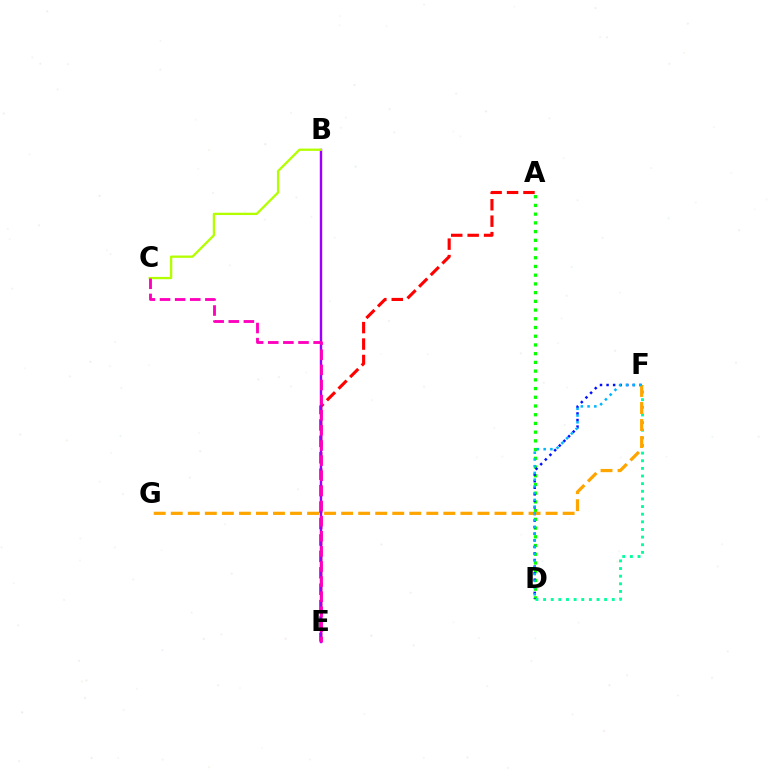{('A', 'E'): [{'color': '#ff0000', 'line_style': 'dashed', 'thickness': 2.23}], ('B', 'E'): [{'color': '#9b00ff', 'line_style': 'solid', 'thickness': 1.74}], ('A', 'D'): [{'color': '#08ff00', 'line_style': 'dotted', 'thickness': 2.37}], ('B', 'C'): [{'color': '#b3ff00', 'line_style': 'solid', 'thickness': 1.65}], ('C', 'E'): [{'color': '#ff00bd', 'line_style': 'dashed', 'thickness': 2.05}], ('D', 'F'): [{'color': '#00ff9d', 'line_style': 'dotted', 'thickness': 2.07}, {'color': '#0010ff', 'line_style': 'dotted', 'thickness': 1.79}, {'color': '#00b5ff', 'line_style': 'dotted', 'thickness': 1.83}], ('F', 'G'): [{'color': '#ffa500', 'line_style': 'dashed', 'thickness': 2.31}]}